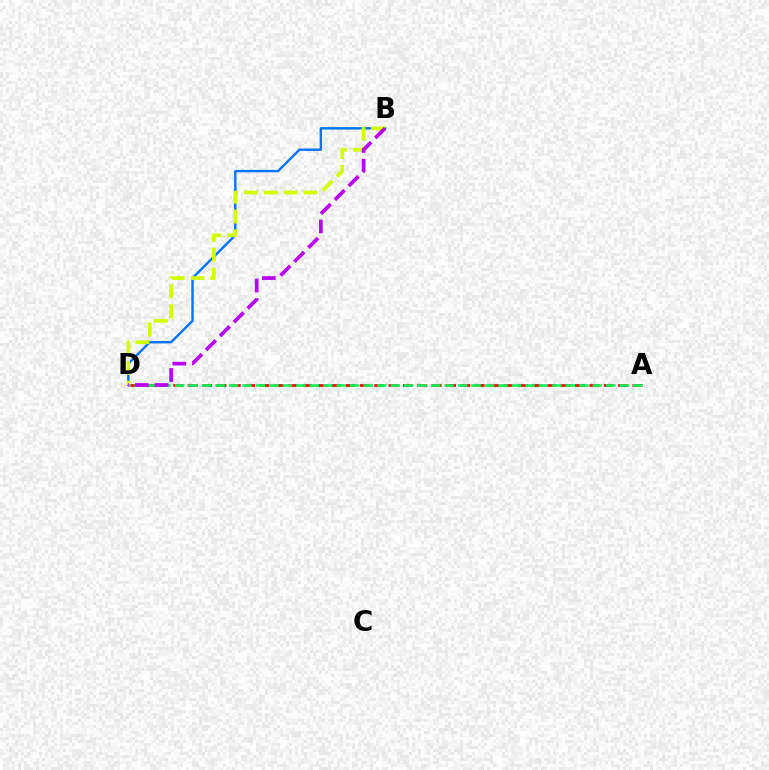{('B', 'D'): [{'color': '#0074ff', 'line_style': 'solid', 'thickness': 1.73}, {'color': '#d1ff00', 'line_style': 'dashed', 'thickness': 2.7}, {'color': '#b900ff', 'line_style': 'dashed', 'thickness': 2.67}], ('A', 'D'): [{'color': '#ff0000', 'line_style': 'dashed', 'thickness': 1.95}, {'color': '#00ff5c', 'line_style': 'dashed', 'thickness': 1.83}]}